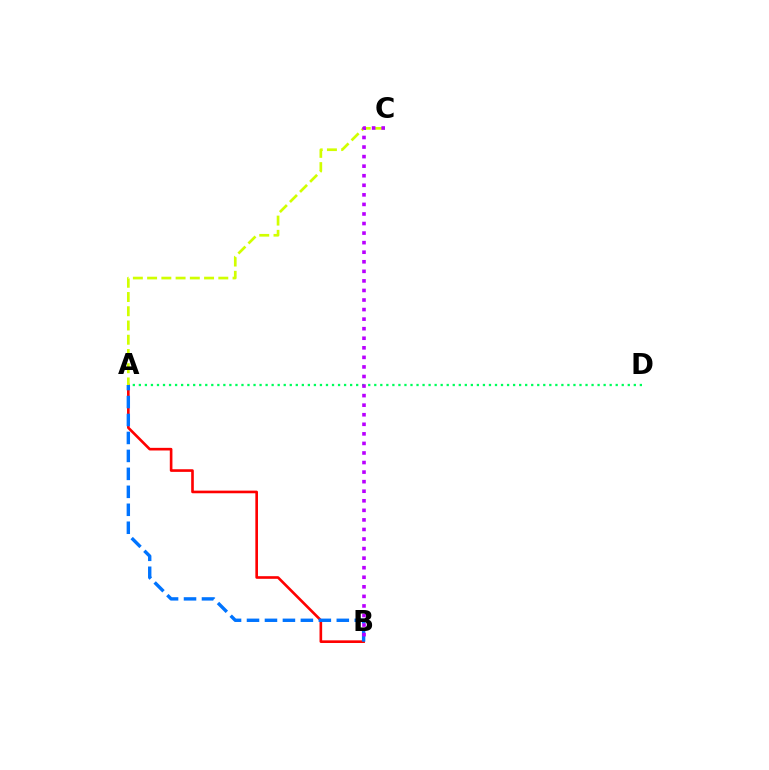{('A', 'D'): [{'color': '#00ff5c', 'line_style': 'dotted', 'thickness': 1.64}], ('A', 'B'): [{'color': '#ff0000', 'line_style': 'solid', 'thickness': 1.9}, {'color': '#0074ff', 'line_style': 'dashed', 'thickness': 2.44}], ('A', 'C'): [{'color': '#d1ff00', 'line_style': 'dashed', 'thickness': 1.93}], ('B', 'C'): [{'color': '#b900ff', 'line_style': 'dotted', 'thickness': 2.6}]}